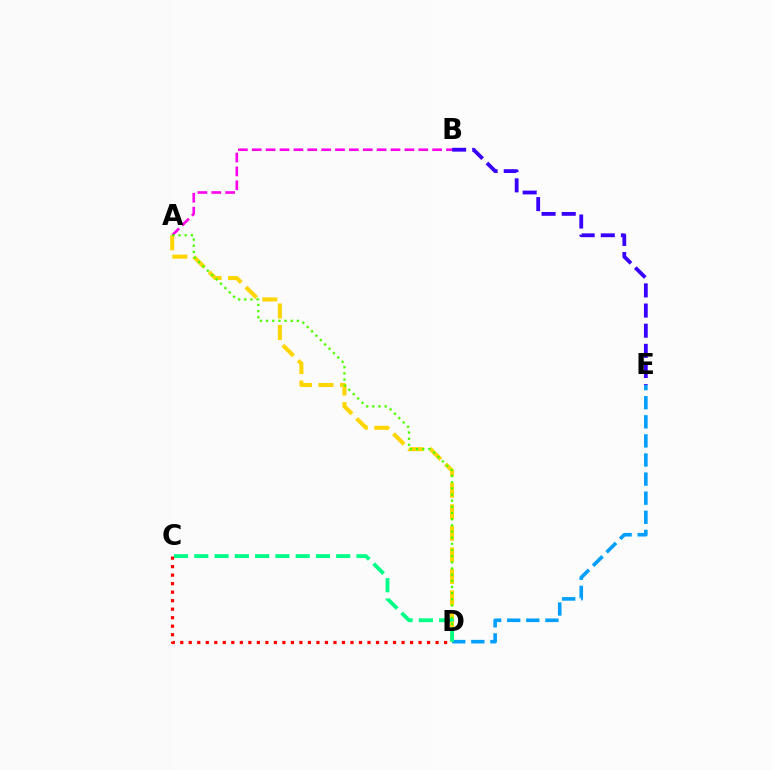{('A', 'D'): [{'color': '#ffd500', 'line_style': 'dashed', 'thickness': 2.92}, {'color': '#4fff00', 'line_style': 'dotted', 'thickness': 1.67}], ('B', 'E'): [{'color': '#3700ff', 'line_style': 'dashed', 'thickness': 2.74}], ('A', 'B'): [{'color': '#ff00ed', 'line_style': 'dashed', 'thickness': 1.89}], ('D', 'E'): [{'color': '#009eff', 'line_style': 'dashed', 'thickness': 2.59}], ('C', 'D'): [{'color': '#ff0000', 'line_style': 'dotted', 'thickness': 2.31}, {'color': '#00ff86', 'line_style': 'dashed', 'thickness': 2.75}]}